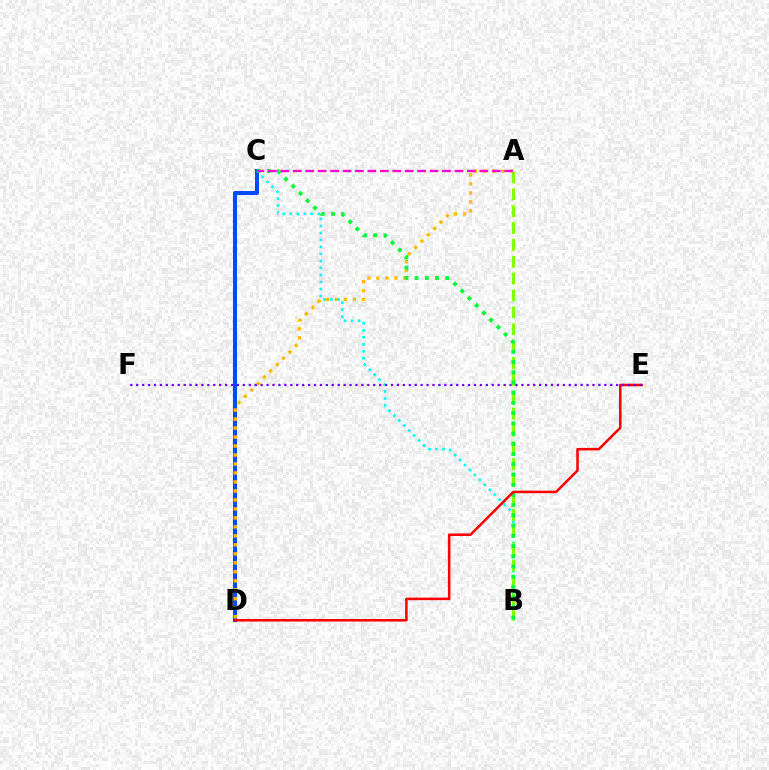{('B', 'C'): [{'color': '#00fff6', 'line_style': 'dotted', 'thickness': 1.9}, {'color': '#00ff39', 'line_style': 'dotted', 'thickness': 2.78}], ('C', 'D'): [{'color': '#004bff', 'line_style': 'solid', 'thickness': 2.92}], ('A', 'D'): [{'color': '#ffbd00', 'line_style': 'dotted', 'thickness': 2.44}], ('A', 'B'): [{'color': '#84ff00', 'line_style': 'dashed', 'thickness': 2.29}], ('D', 'E'): [{'color': '#ff0000', 'line_style': 'solid', 'thickness': 1.82}], ('A', 'C'): [{'color': '#ff00cf', 'line_style': 'dashed', 'thickness': 1.69}], ('E', 'F'): [{'color': '#7200ff', 'line_style': 'dotted', 'thickness': 1.61}]}